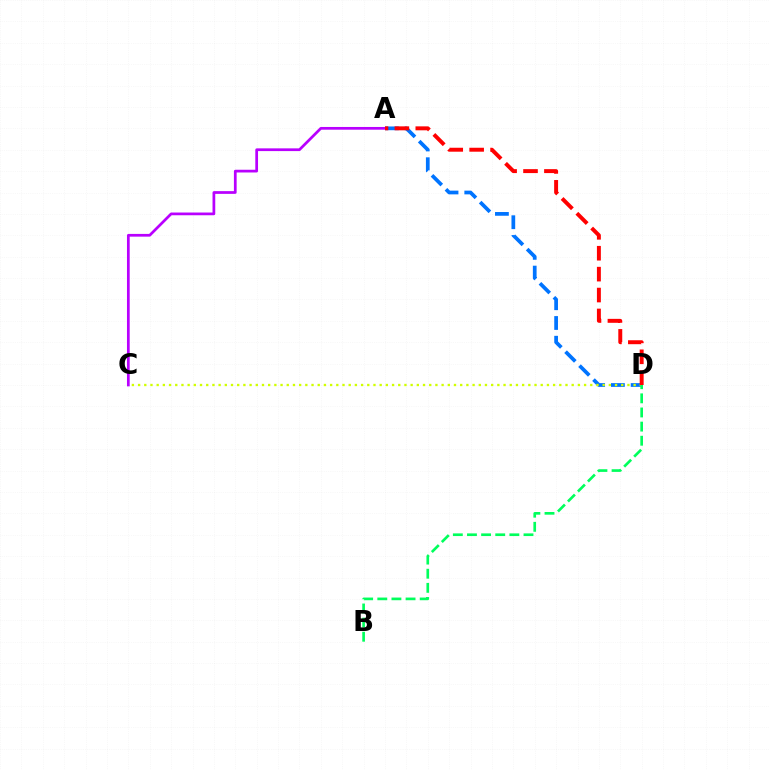{('A', 'D'): [{'color': '#0074ff', 'line_style': 'dashed', 'thickness': 2.68}, {'color': '#ff0000', 'line_style': 'dashed', 'thickness': 2.84}], ('A', 'C'): [{'color': '#b900ff', 'line_style': 'solid', 'thickness': 1.97}], ('C', 'D'): [{'color': '#d1ff00', 'line_style': 'dotted', 'thickness': 1.68}], ('B', 'D'): [{'color': '#00ff5c', 'line_style': 'dashed', 'thickness': 1.92}]}